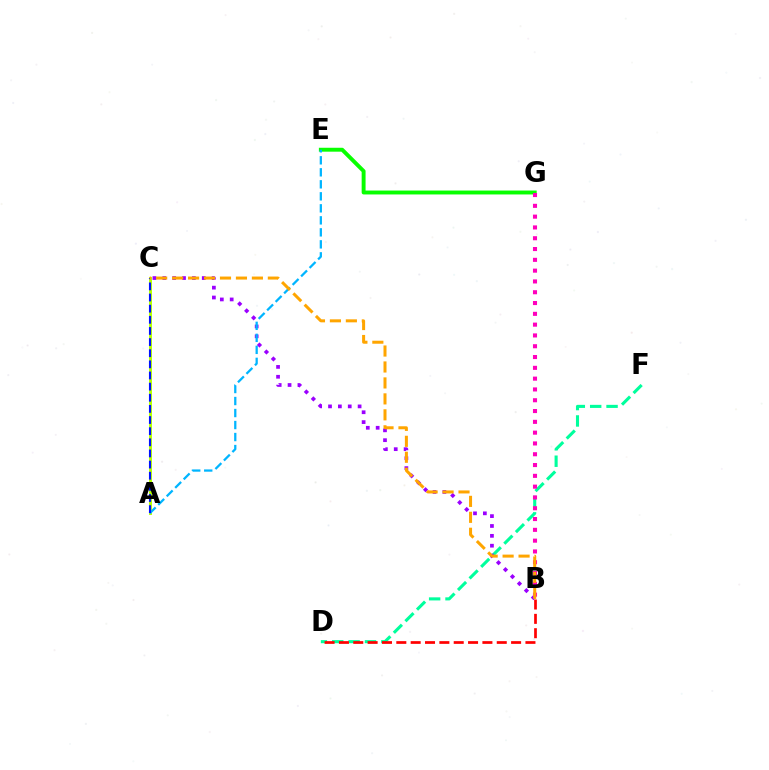{('D', 'F'): [{'color': '#00ff9d', 'line_style': 'dashed', 'thickness': 2.22}], ('E', 'G'): [{'color': '#08ff00', 'line_style': 'solid', 'thickness': 2.82}], ('A', 'C'): [{'color': '#b3ff00', 'line_style': 'solid', 'thickness': 2.11}, {'color': '#0010ff', 'line_style': 'dashed', 'thickness': 1.51}], ('B', 'C'): [{'color': '#9b00ff', 'line_style': 'dotted', 'thickness': 2.68}, {'color': '#ffa500', 'line_style': 'dashed', 'thickness': 2.17}], ('A', 'E'): [{'color': '#00b5ff', 'line_style': 'dashed', 'thickness': 1.63}], ('B', 'G'): [{'color': '#ff00bd', 'line_style': 'dotted', 'thickness': 2.93}], ('B', 'D'): [{'color': '#ff0000', 'line_style': 'dashed', 'thickness': 1.95}]}